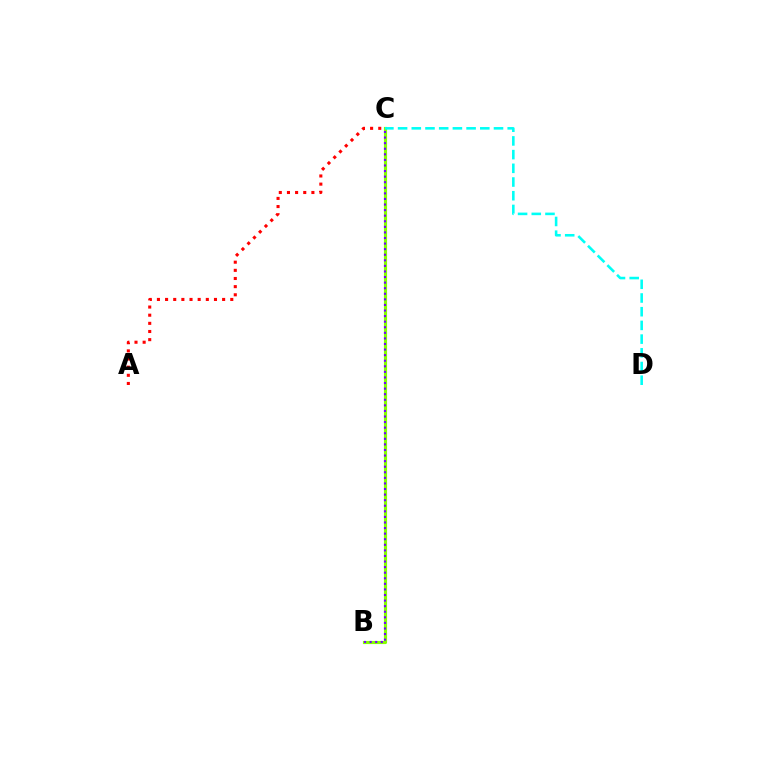{('B', 'C'): [{'color': '#84ff00', 'line_style': 'solid', 'thickness': 2.27}, {'color': '#7200ff', 'line_style': 'dotted', 'thickness': 1.52}], ('A', 'C'): [{'color': '#ff0000', 'line_style': 'dotted', 'thickness': 2.21}], ('C', 'D'): [{'color': '#00fff6', 'line_style': 'dashed', 'thickness': 1.86}]}